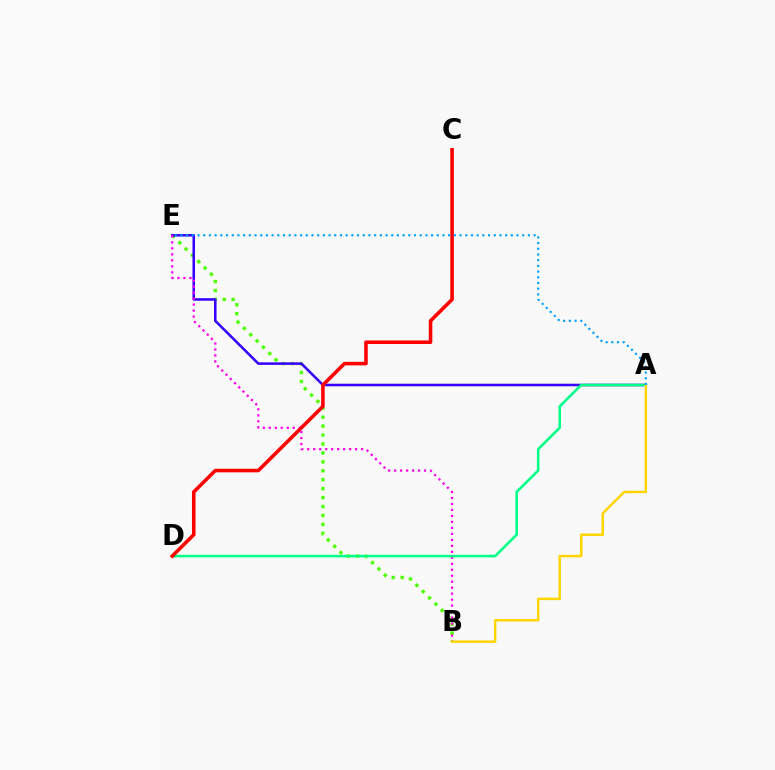{('B', 'E'): [{'color': '#4fff00', 'line_style': 'dotted', 'thickness': 2.43}, {'color': '#ff00ed', 'line_style': 'dotted', 'thickness': 1.63}], ('A', 'E'): [{'color': '#3700ff', 'line_style': 'solid', 'thickness': 1.83}, {'color': '#009eff', 'line_style': 'dotted', 'thickness': 1.55}], ('A', 'D'): [{'color': '#00ff86', 'line_style': 'solid', 'thickness': 1.85}], ('C', 'D'): [{'color': '#ff0000', 'line_style': 'solid', 'thickness': 2.56}], ('A', 'B'): [{'color': '#ffd500', 'line_style': 'solid', 'thickness': 1.78}]}